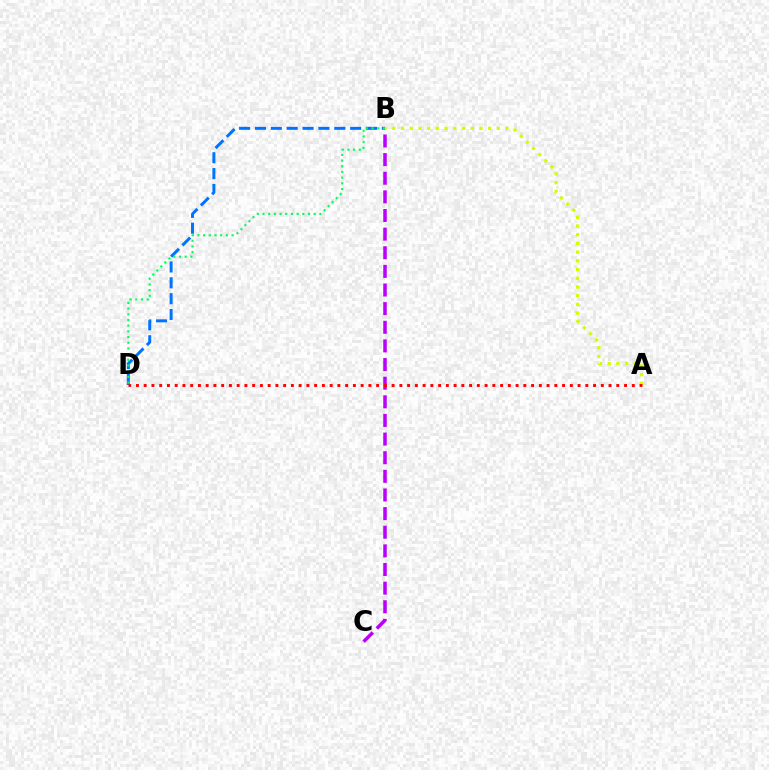{('B', 'D'): [{'color': '#0074ff', 'line_style': 'dashed', 'thickness': 2.16}, {'color': '#00ff5c', 'line_style': 'dotted', 'thickness': 1.55}], ('B', 'C'): [{'color': '#b900ff', 'line_style': 'dashed', 'thickness': 2.53}], ('A', 'B'): [{'color': '#d1ff00', 'line_style': 'dotted', 'thickness': 2.37}], ('A', 'D'): [{'color': '#ff0000', 'line_style': 'dotted', 'thickness': 2.11}]}